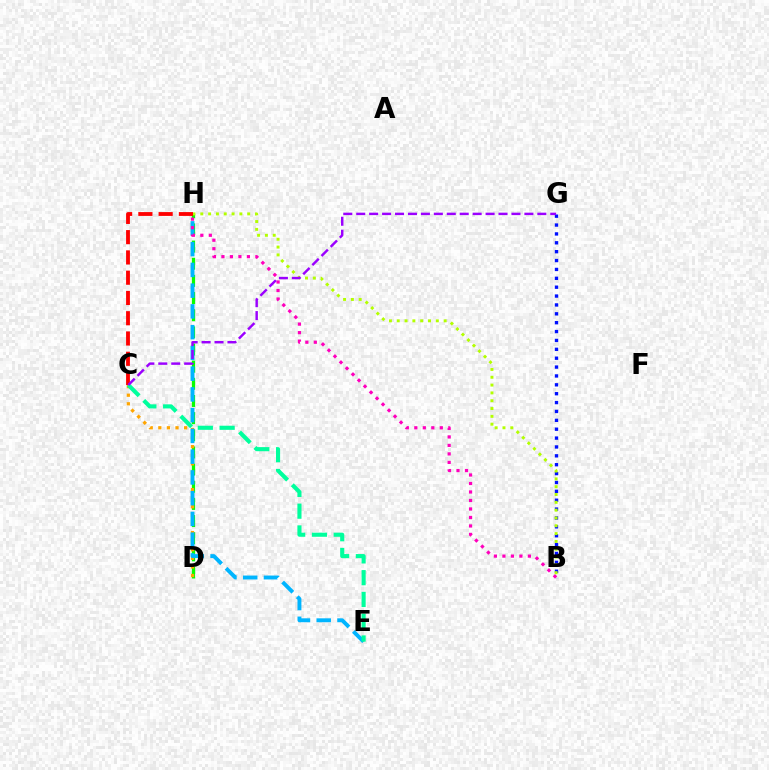{('B', 'G'): [{'color': '#0010ff', 'line_style': 'dotted', 'thickness': 2.41}], ('D', 'H'): [{'color': '#08ff00', 'line_style': 'dashed', 'thickness': 2.33}], ('C', 'D'): [{'color': '#ffa500', 'line_style': 'dotted', 'thickness': 2.33}], ('E', 'H'): [{'color': '#00b5ff', 'line_style': 'dashed', 'thickness': 2.82}], ('B', 'H'): [{'color': '#ff00bd', 'line_style': 'dotted', 'thickness': 2.31}, {'color': '#b3ff00', 'line_style': 'dotted', 'thickness': 2.12}], ('C', 'H'): [{'color': '#ff0000', 'line_style': 'dashed', 'thickness': 2.75}], ('C', 'E'): [{'color': '#00ff9d', 'line_style': 'dashed', 'thickness': 2.96}], ('C', 'G'): [{'color': '#9b00ff', 'line_style': 'dashed', 'thickness': 1.76}]}